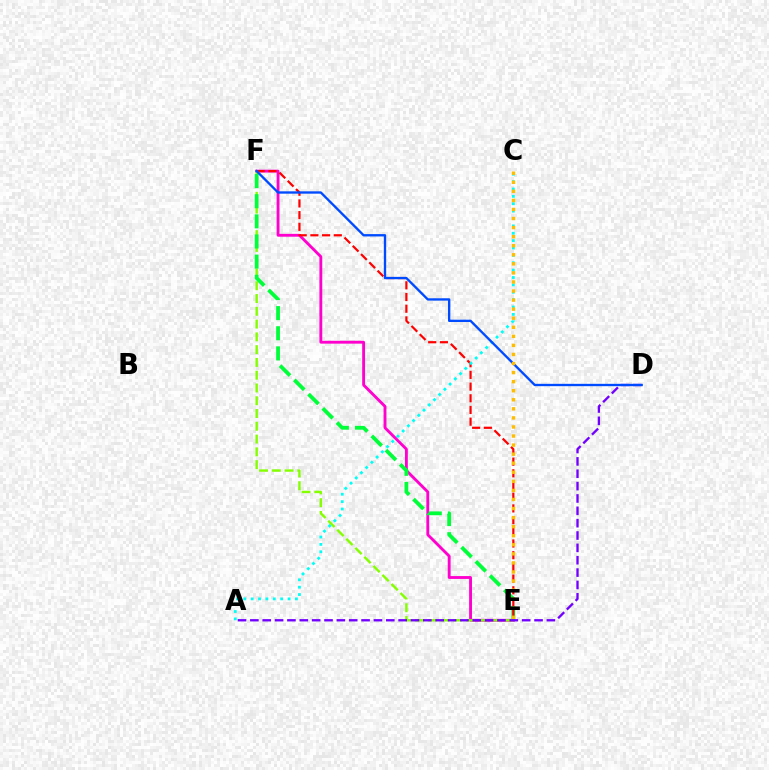{('E', 'F'): [{'color': '#ff00cf', 'line_style': 'solid', 'thickness': 2.05}, {'color': '#84ff00', 'line_style': 'dashed', 'thickness': 1.74}, {'color': '#00ff39', 'line_style': 'dashed', 'thickness': 2.73}, {'color': '#ff0000', 'line_style': 'dashed', 'thickness': 1.59}], ('A', 'D'): [{'color': '#7200ff', 'line_style': 'dashed', 'thickness': 1.68}], ('A', 'C'): [{'color': '#00fff6', 'line_style': 'dotted', 'thickness': 2.0}], ('D', 'F'): [{'color': '#004bff', 'line_style': 'solid', 'thickness': 1.69}], ('C', 'E'): [{'color': '#ffbd00', 'line_style': 'dotted', 'thickness': 2.46}]}